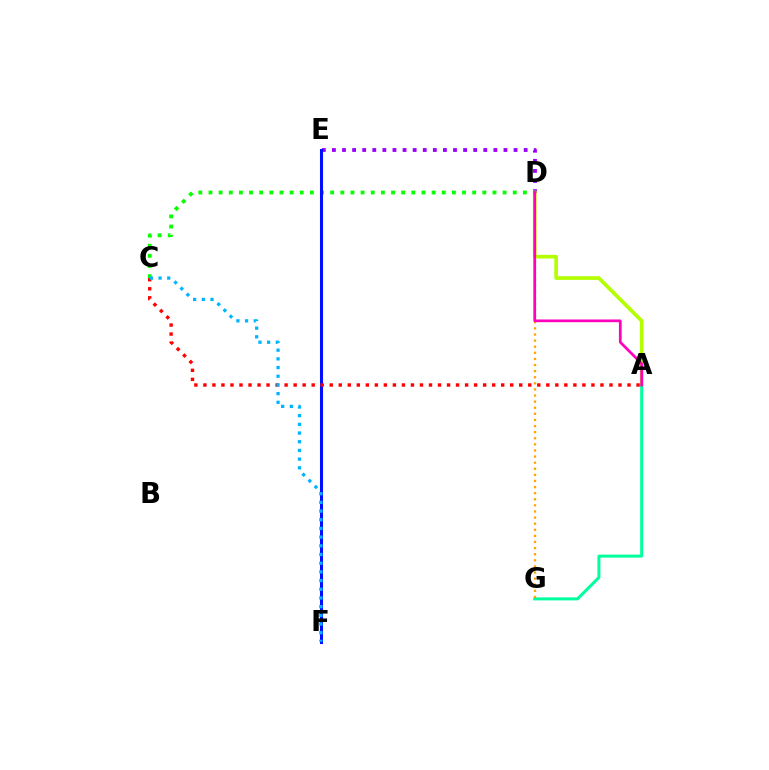{('D', 'E'): [{'color': '#9b00ff', 'line_style': 'dotted', 'thickness': 2.74}], ('A', 'D'): [{'color': '#b3ff00', 'line_style': 'solid', 'thickness': 2.63}, {'color': '#ff00bd', 'line_style': 'solid', 'thickness': 1.96}], ('C', 'D'): [{'color': '#08ff00', 'line_style': 'dotted', 'thickness': 2.76}], ('E', 'F'): [{'color': '#0010ff', 'line_style': 'solid', 'thickness': 2.19}], ('A', 'G'): [{'color': '#00ff9d', 'line_style': 'solid', 'thickness': 2.16}], ('A', 'C'): [{'color': '#ff0000', 'line_style': 'dotted', 'thickness': 2.45}], ('D', 'G'): [{'color': '#ffa500', 'line_style': 'dotted', 'thickness': 1.66}], ('C', 'F'): [{'color': '#00b5ff', 'line_style': 'dotted', 'thickness': 2.36}]}